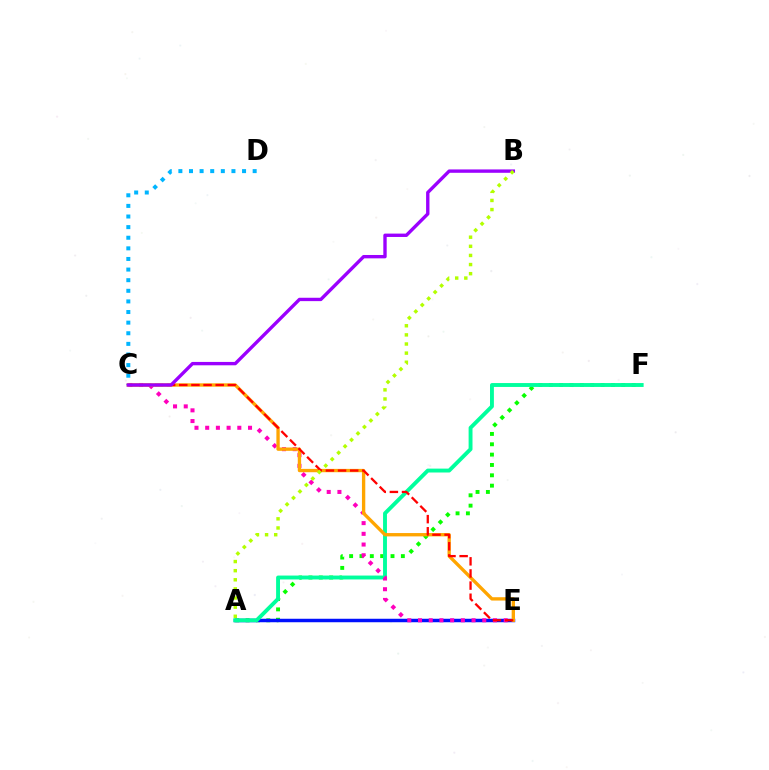{('A', 'F'): [{'color': '#08ff00', 'line_style': 'dotted', 'thickness': 2.81}, {'color': '#00ff9d', 'line_style': 'solid', 'thickness': 2.8}], ('A', 'E'): [{'color': '#0010ff', 'line_style': 'solid', 'thickness': 2.5}], ('C', 'E'): [{'color': '#ff00bd', 'line_style': 'dotted', 'thickness': 2.91}, {'color': '#ffa500', 'line_style': 'solid', 'thickness': 2.4}, {'color': '#ff0000', 'line_style': 'dashed', 'thickness': 1.65}], ('C', 'D'): [{'color': '#00b5ff', 'line_style': 'dotted', 'thickness': 2.88}], ('B', 'C'): [{'color': '#9b00ff', 'line_style': 'solid', 'thickness': 2.42}], ('A', 'B'): [{'color': '#b3ff00', 'line_style': 'dotted', 'thickness': 2.48}]}